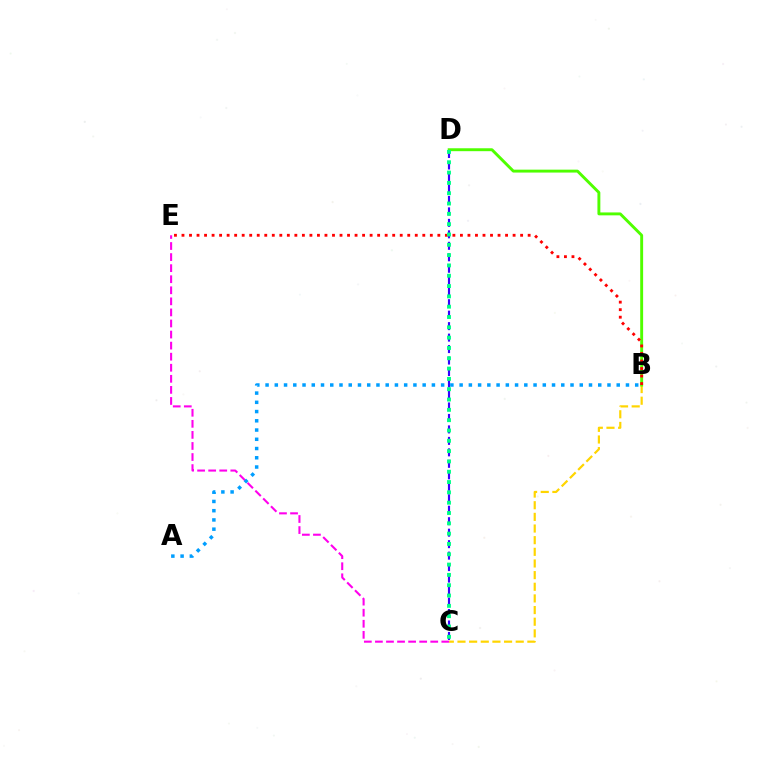{('B', 'C'): [{'color': '#ffd500', 'line_style': 'dashed', 'thickness': 1.58}], ('C', 'E'): [{'color': '#ff00ed', 'line_style': 'dashed', 'thickness': 1.5}], ('C', 'D'): [{'color': '#3700ff', 'line_style': 'dashed', 'thickness': 1.56}, {'color': '#00ff86', 'line_style': 'dotted', 'thickness': 2.8}], ('A', 'B'): [{'color': '#009eff', 'line_style': 'dotted', 'thickness': 2.51}], ('B', 'D'): [{'color': '#4fff00', 'line_style': 'solid', 'thickness': 2.1}], ('B', 'E'): [{'color': '#ff0000', 'line_style': 'dotted', 'thickness': 2.04}]}